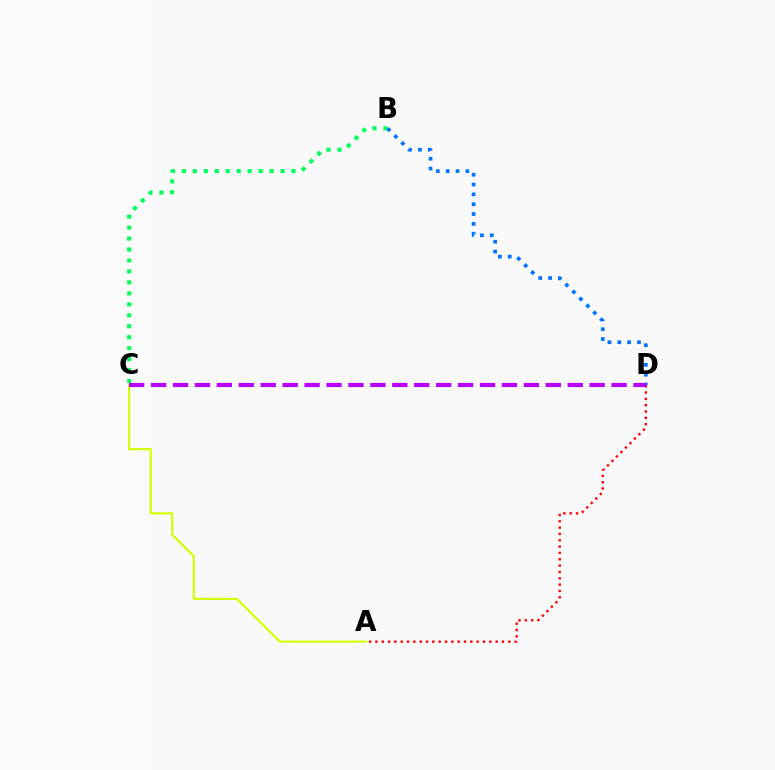{('A', 'C'): [{'color': '#d1ff00', 'line_style': 'solid', 'thickness': 1.54}], ('B', 'C'): [{'color': '#00ff5c', 'line_style': 'dotted', 'thickness': 2.98}], ('A', 'D'): [{'color': '#ff0000', 'line_style': 'dotted', 'thickness': 1.72}], ('B', 'D'): [{'color': '#0074ff', 'line_style': 'dotted', 'thickness': 2.67}], ('C', 'D'): [{'color': '#b900ff', 'line_style': 'dashed', 'thickness': 2.98}]}